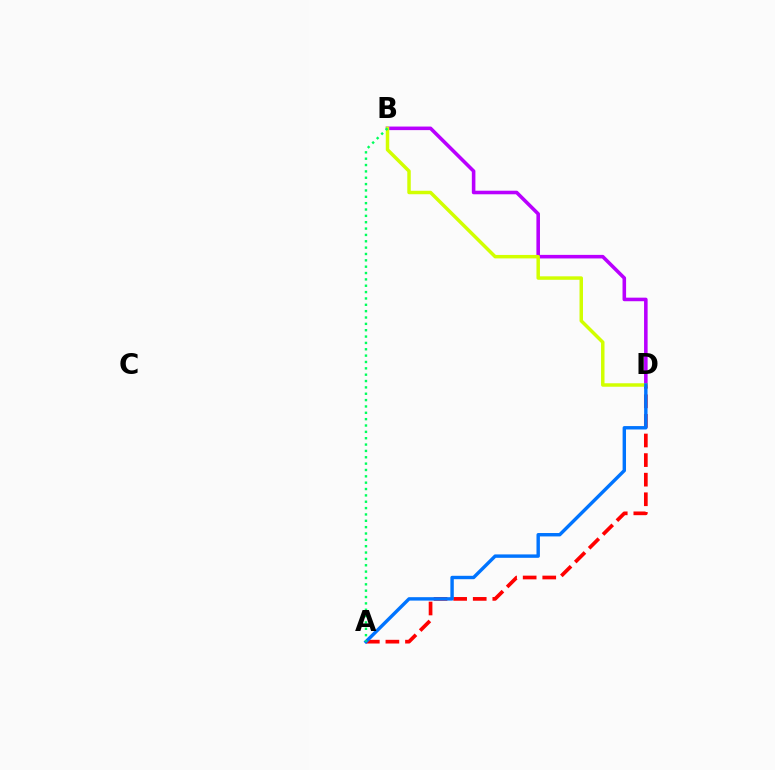{('A', 'D'): [{'color': '#ff0000', 'line_style': 'dashed', 'thickness': 2.66}, {'color': '#0074ff', 'line_style': 'solid', 'thickness': 2.45}], ('B', 'D'): [{'color': '#b900ff', 'line_style': 'solid', 'thickness': 2.57}, {'color': '#d1ff00', 'line_style': 'solid', 'thickness': 2.5}], ('A', 'B'): [{'color': '#00ff5c', 'line_style': 'dotted', 'thickness': 1.73}]}